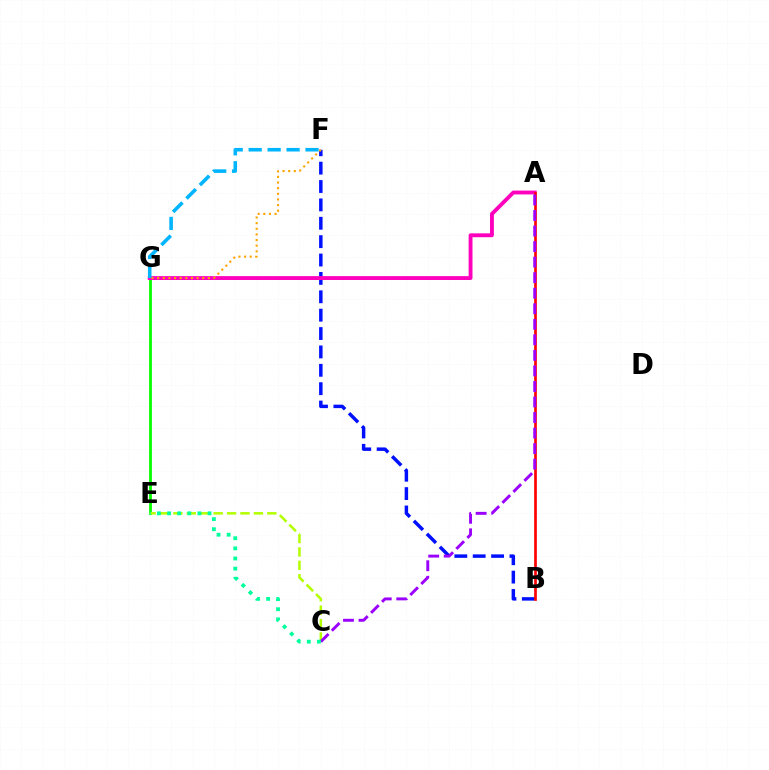{('B', 'F'): [{'color': '#0010ff', 'line_style': 'dashed', 'thickness': 2.5}], ('E', 'G'): [{'color': '#08ff00', 'line_style': 'solid', 'thickness': 2.02}], ('C', 'E'): [{'color': '#b3ff00', 'line_style': 'dashed', 'thickness': 1.82}, {'color': '#00ff9d', 'line_style': 'dotted', 'thickness': 2.75}], ('A', 'G'): [{'color': '#ff00bd', 'line_style': 'solid', 'thickness': 2.78}], ('A', 'B'): [{'color': '#ff0000', 'line_style': 'solid', 'thickness': 1.93}], ('F', 'G'): [{'color': '#ffa500', 'line_style': 'dotted', 'thickness': 1.53}, {'color': '#00b5ff', 'line_style': 'dashed', 'thickness': 2.58}], ('A', 'C'): [{'color': '#9b00ff', 'line_style': 'dashed', 'thickness': 2.11}]}